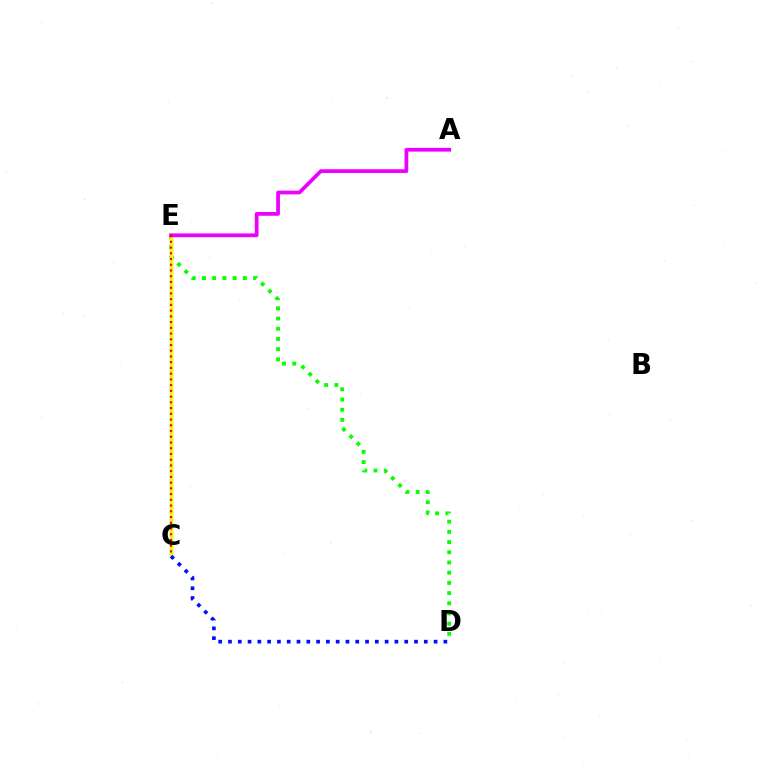{('C', 'E'): [{'color': '#00fff6', 'line_style': 'solid', 'thickness': 2.37}, {'color': '#fcf500', 'line_style': 'solid', 'thickness': 2.5}, {'color': '#ff0000', 'line_style': 'dotted', 'thickness': 1.56}], ('D', 'E'): [{'color': '#08ff00', 'line_style': 'dotted', 'thickness': 2.77}], ('A', 'E'): [{'color': '#ee00ff', 'line_style': 'solid', 'thickness': 2.7}], ('C', 'D'): [{'color': '#0010ff', 'line_style': 'dotted', 'thickness': 2.66}]}